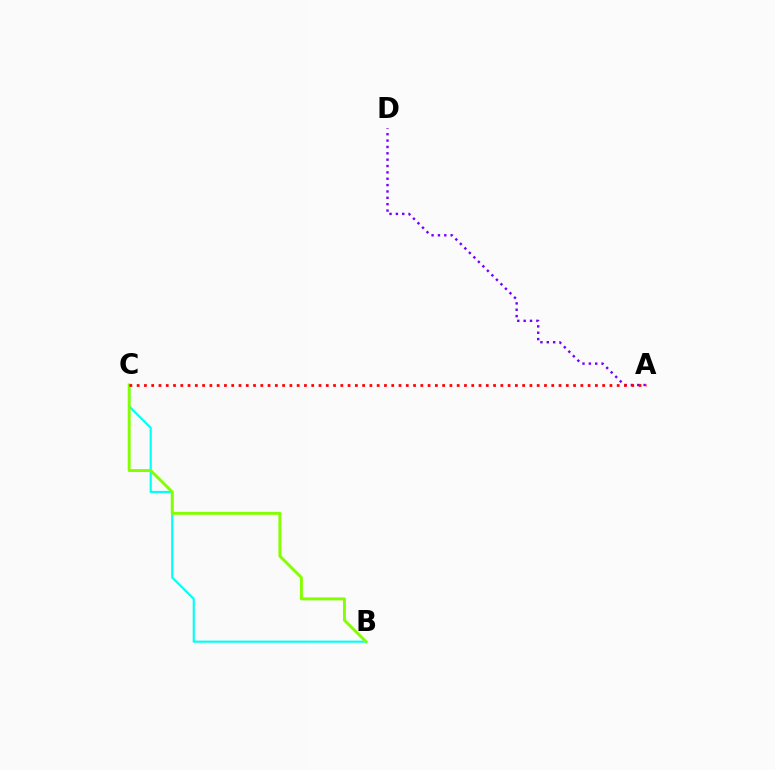{('B', 'C'): [{'color': '#00fff6', 'line_style': 'solid', 'thickness': 1.53}, {'color': '#84ff00', 'line_style': 'solid', 'thickness': 2.1}], ('A', 'D'): [{'color': '#7200ff', 'line_style': 'dotted', 'thickness': 1.73}], ('A', 'C'): [{'color': '#ff0000', 'line_style': 'dotted', 'thickness': 1.98}]}